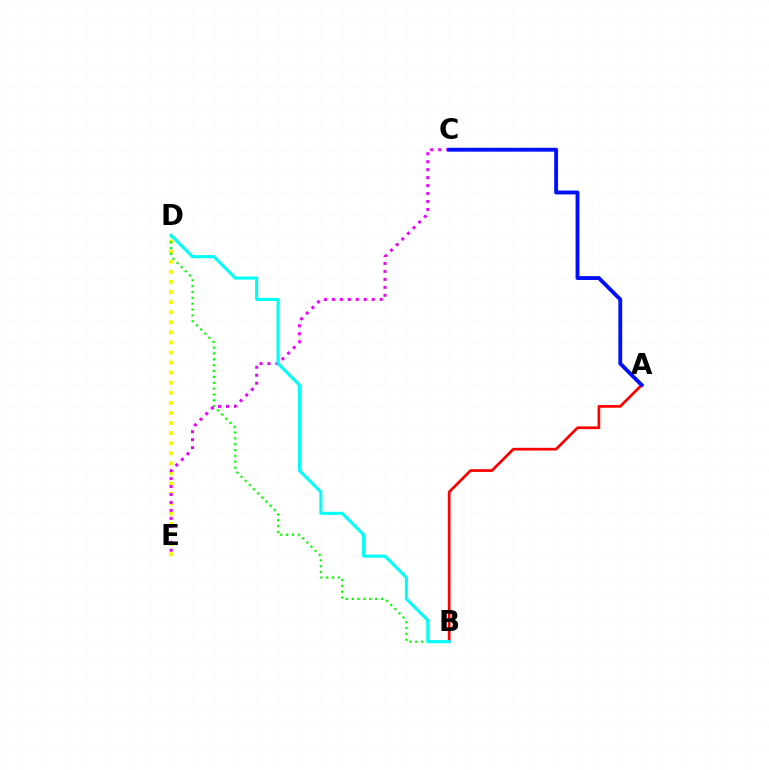{('D', 'E'): [{'color': '#fcf500', 'line_style': 'dotted', 'thickness': 2.74}], ('B', 'D'): [{'color': '#08ff00', 'line_style': 'dotted', 'thickness': 1.59}, {'color': '#00fff6', 'line_style': 'solid', 'thickness': 2.22}], ('C', 'E'): [{'color': '#ee00ff', 'line_style': 'dotted', 'thickness': 2.16}], ('A', 'B'): [{'color': '#ff0000', 'line_style': 'solid', 'thickness': 1.96}], ('A', 'C'): [{'color': '#0010ff', 'line_style': 'solid', 'thickness': 2.78}]}